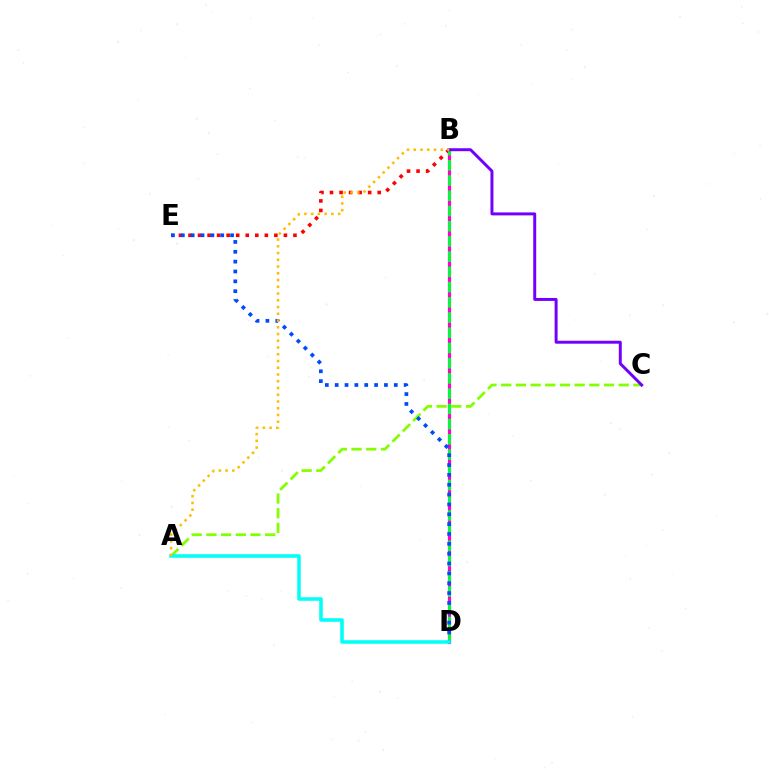{('B', 'E'): [{'color': '#ff0000', 'line_style': 'dotted', 'thickness': 2.59}], ('B', 'D'): [{'color': '#ff00cf', 'line_style': 'solid', 'thickness': 2.31}, {'color': '#00ff39', 'line_style': 'dashed', 'thickness': 2.07}], ('A', 'C'): [{'color': '#84ff00', 'line_style': 'dashed', 'thickness': 2.0}], ('B', 'C'): [{'color': '#7200ff', 'line_style': 'solid', 'thickness': 2.13}], ('D', 'E'): [{'color': '#004bff', 'line_style': 'dotted', 'thickness': 2.68}], ('A', 'D'): [{'color': '#00fff6', 'line_style': 'solid', 'thickness': 2.55}], ('A', 'B'): [{'color': '#ffbd00', 'line_style': 'dotted', 'thickness': 1.83}]}